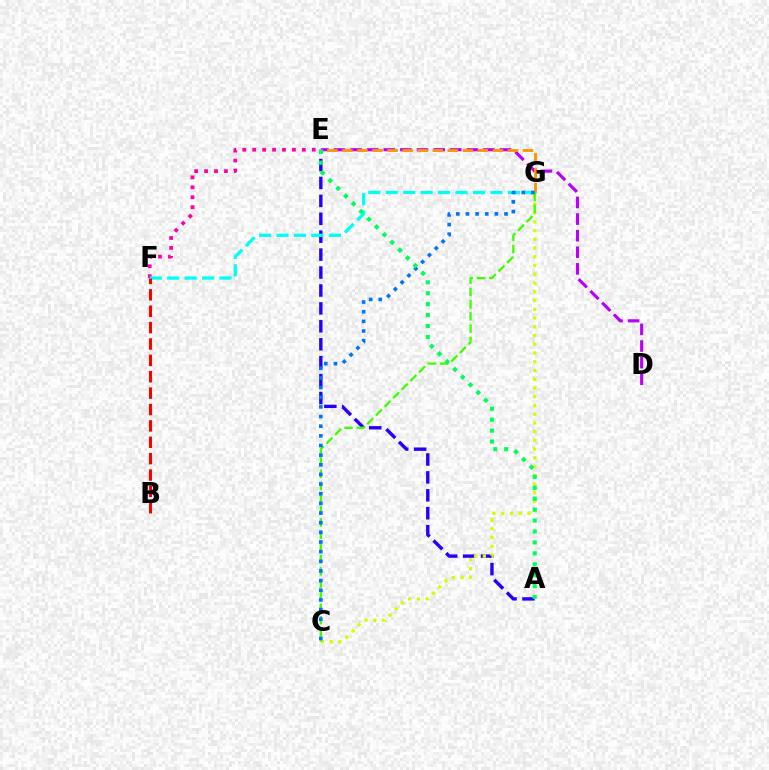{('A', 'E'): [{'color': '#2500ff', 'line_style': 'dashed', 'thickness': 2.43}, {'color': '#00ff5c', 'line_style': 'dotted', 'thickness': 2.97}], ('D', 'E'): [{'color': '#b900ff', 'line_style': 'dashed', 'thickness': 2.26}], ('E', 'F'): [{'color': '#ff00ac', 'line_style': 'dotted', 'thickness': 2.7}], ('C', 'G'): [{'color': '#d1ff00', 'line_style': 'dotted', 'thickness': 2.38}, {'color': '#3dff00', 'line_style': 'dashed', 'thickness': 1.66}, {'color': '#0074ff', 'line_style': 'dotted', 'thickness': 2.62}], ('E', 'G'): [{'color': '#ff9400', 'line_style': 'dashed', 'thickness': 2.05}], ('F', 'G'): [{'color': '#00fff6', 'line_style': 'dashed', 'thickness': 2.37}], ('B', 'F'): [{'color': '#ff0000', 'line_style': 'dashed', 'thickness': 2.23}]}